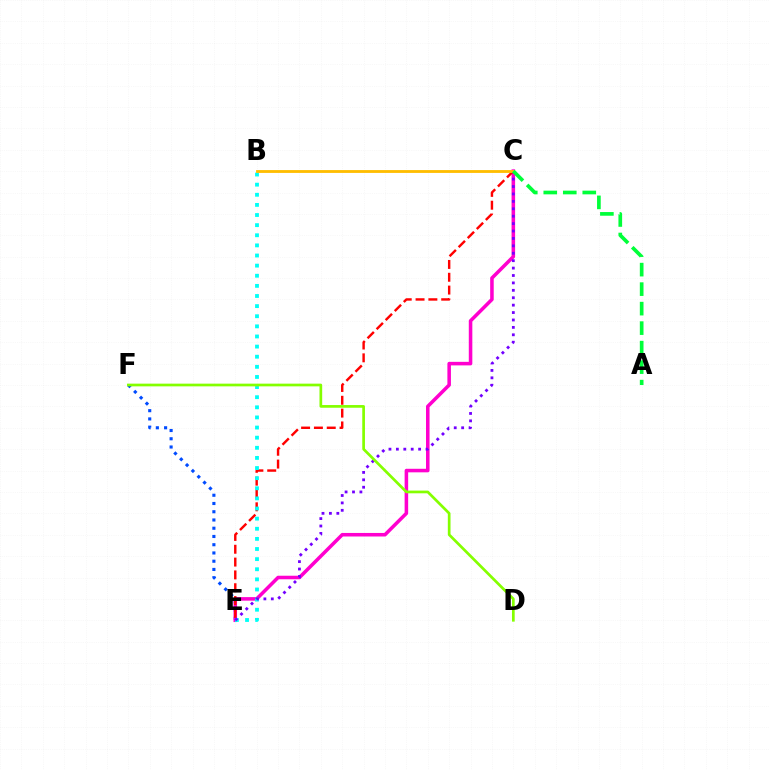{('E', 'F'): [{'color': '#004bff', 'line_style': 'dotted', 'thickness': 2.24}], ('C', 'E'): [{'color': '#ff00cf', 'line_style': 'solid', 'thickness': 2.55}, {'color': '#ff0000', 'line_style': 'dashed', 'thickness': 1.74}, {'color': '#7200ff', 'line_style': 'dotted', 'thickness': 2.01}], ('B', 'E'): [{'color': '#00fff6', 'line_style': 'dotted', 'thickness': 2.75}], ('D', 'F'): [{'color': '#84ff00', 'line_style': 'solid', 'thickness': 1.95}], ('B', 'C'): [{'color': '#ffbd00', 'line_style': 'solid', 'thickness': 2.04}], ('A', 'C'): [{'color': '#00ff39', 'line_style': 'dashed', 'thickness': 2.65}]}